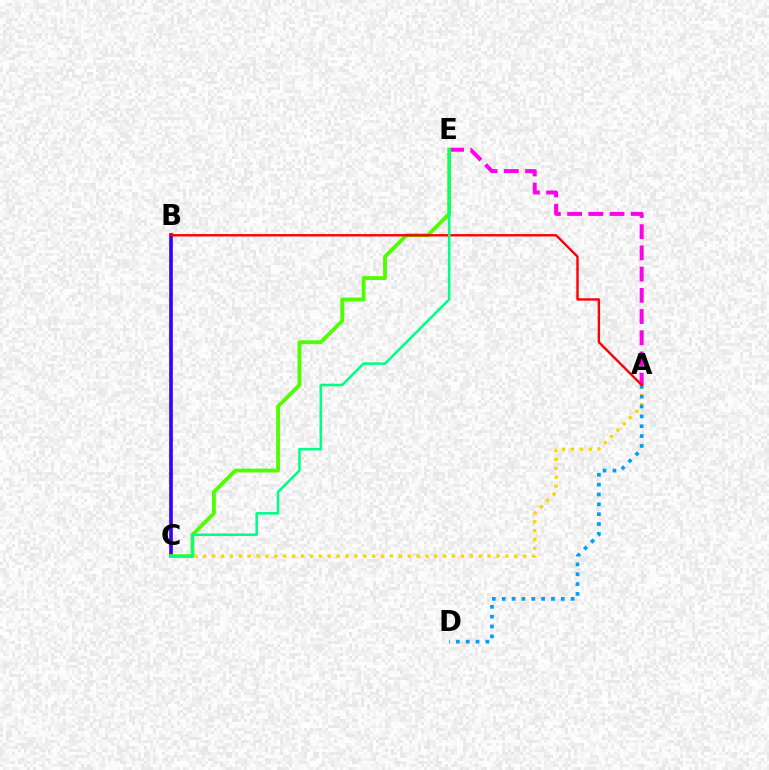{('A', 'C'): [{'color': '#ffd500', 'line_style': 'dotted', 'thickness': 2.41}], ('A', 'D'): [{'color': '#009eff', 'line_style': 'dotted', 'thickness': 2.68}], ('B', 'C'): [{'color': '#3700ff', 'line_style': 'solid', 'thickness': 2.62}], ('A', 'E'): [{'color': '#ff00ed', 'line_style': 'dashed', 'thickness': 2.88}], ('C', 'E'): [{'color': '#4fff00', 'line_style': 'solid', 'thickness': 2.75}, {'color': '#00ff86', 'line_style': 'solid', 'thickness': 1.84}], ('A', 'B'): [{'color': '#ff0000', 'line_style': 'solid', 'thickness': 1.72}]}